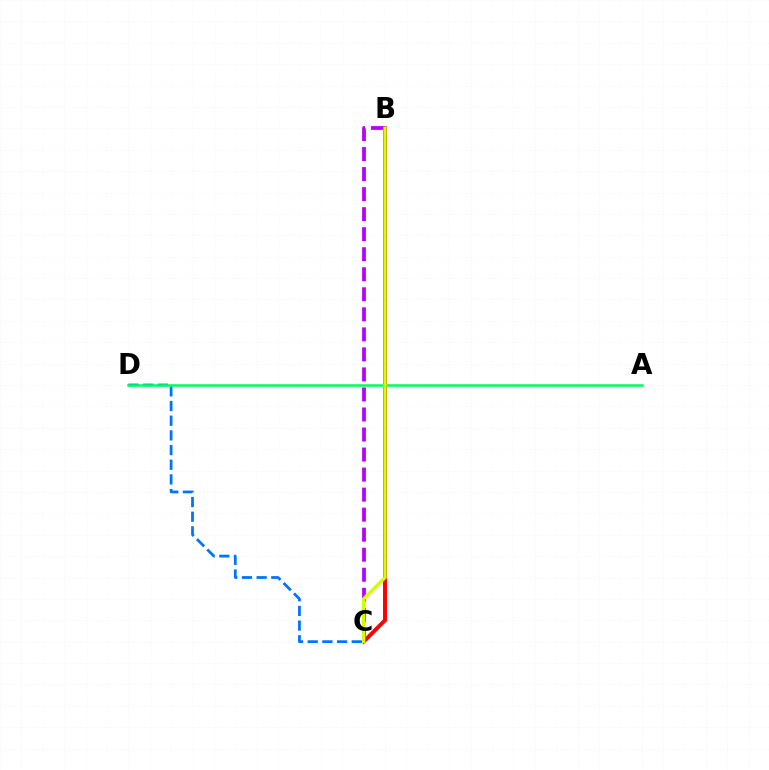{('B', 'C'): [{'color': '#b900ff', 'line_style': 'dashed', 'thickness': 2.72}, {'color': '#ff0000', 'line_style': 'solid', 'thickness': 2.84}, {'color': '#d1ff00', 'line_style': 'solid', 'thickness': 2.39}], ('C', 'D'): [{'color': '#0074ff', 'line_style': 'dashed', 'thickness': 1.99}], ('A', 'D'): [{'color': '#00ff5c', 'line_style': 'solid', 'thickness': 1.82}]}